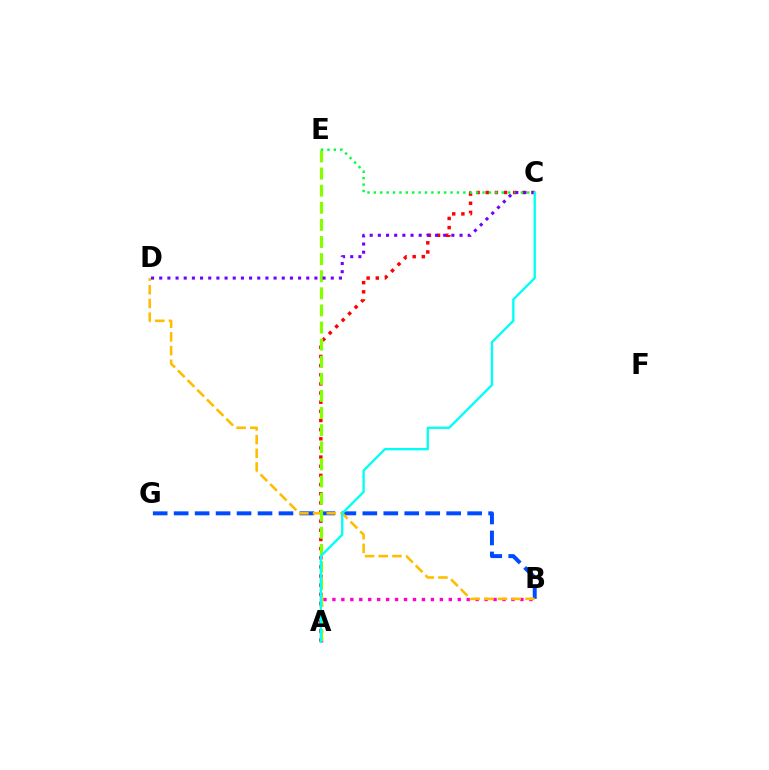{('A', 'C'): [{'color': '#ff0000', 'line_style': 'dotted', 'thickness': 2.49}, {'color': '#00fff6', 'line_style': 'solid', 'thickness': 1.68}], ('B', 'G'): [{'color': '#004bff', 'line_style': 'dashed', 'thickness': 2.85}], ('A', 'B'): [{'color': '#ff00cf', 'line_style': 'dotted', 'thickness': 2.43}], ('B', 'D'): [{'color': '#ffbd00', 'line_style': 'dashed', 'thickness': 1.86}], ('A', 'E'): [{'color': '#84ff00', 'line_style': 'dashed', 'thickness': 2.32}], ('C', 'E'): [{'color': '#00ff39', 'line_style': 'dotted', 'thickness': 1.74}], ('C', 'D'): [{'color': '#7200ff', 'line_style': 'dotted', 'thickness': 2.22}]}